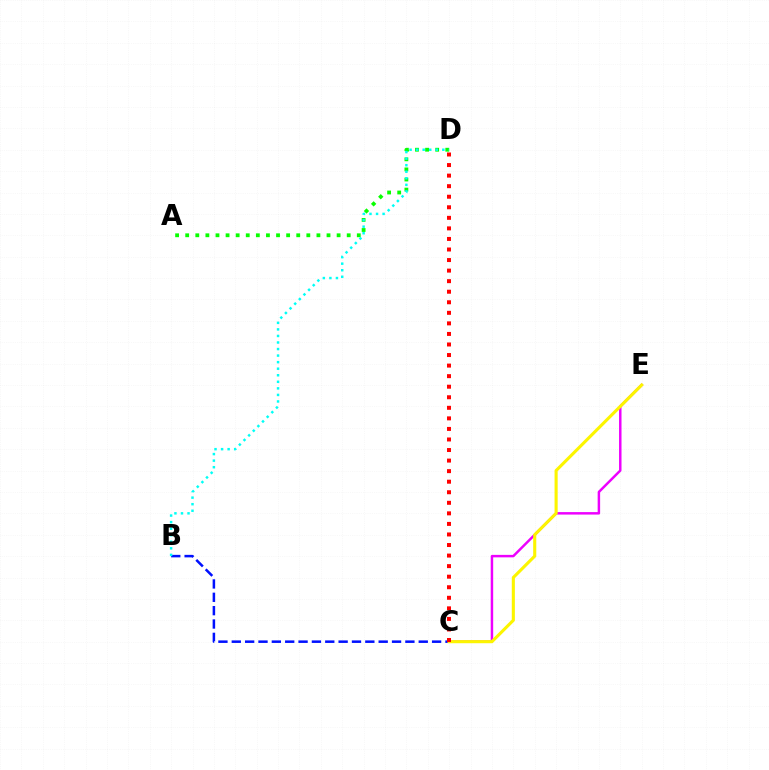{('A', 'D'): [{'color': '#08ff00', 'line_style': 'dotted', 'thickness': 2.74}], ('B', 'C'): [{'color': '#0010ff', 'line_style': 'dashed', 'thickness': 1.81}], ('B', 'D'): [{'color': '#00fff6', 'line_style': 'dotted', 'thickness': 1.78}], ('C', 'E'): [{'color': '#ee00ff', 'line_style': 'solid', 'thickness': 1.78}, {'color': '#fcf500', 'line_style': 'solid', 'thickness': 2.23}], ('C', 'D'): [{'color': '#ff0000', 'line_style': 'dotted', 'thickness': 2.87}]}